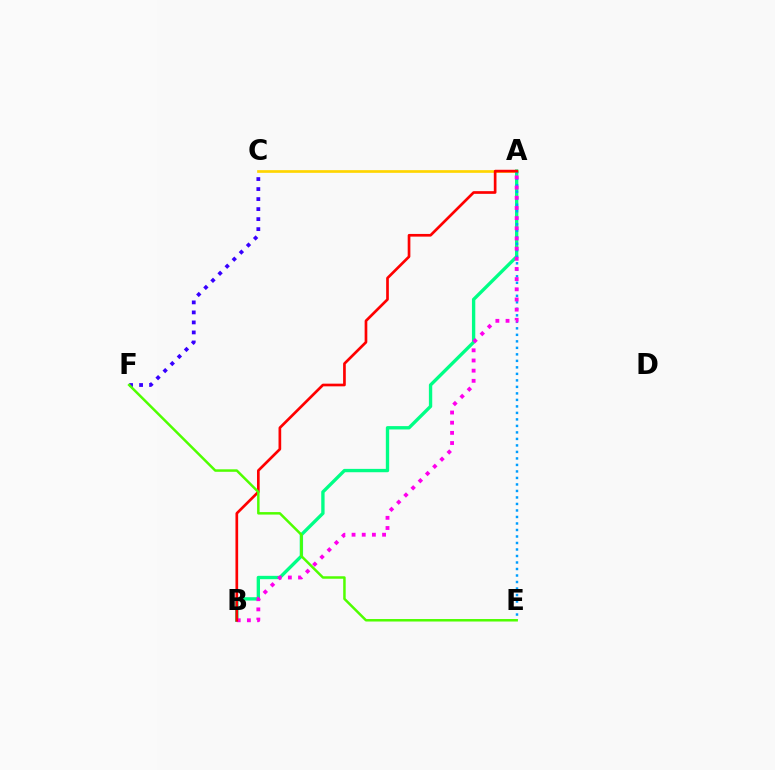{('A', 'C'): [{'color': '#ffd500', 'line_style': 'solid', 'thickness': 1.93}], ('A', 'B'): [{'color': '#00ff86', 'line_style': 'solid', 'thickness': 2.41}, {'color': '#ff00ed', 'line_style': 'dotted', 'thickness': 2.76}, {'color': '#ff0000', 'line_style': 'solid', 'thickness': 1.93}], ('C', 'F'): [{'color': '#3700ff', 'line_style': 'dotted', 'thickness': 2.72}], ('A', 'E'): [{'color': '#009eff', 'line_style': 'dotted', 'thickness': 1.77}], ('E', 'F'): [{'color': '#4fff00', 'line_style': 'solid', 'thickness': 1.79}]}